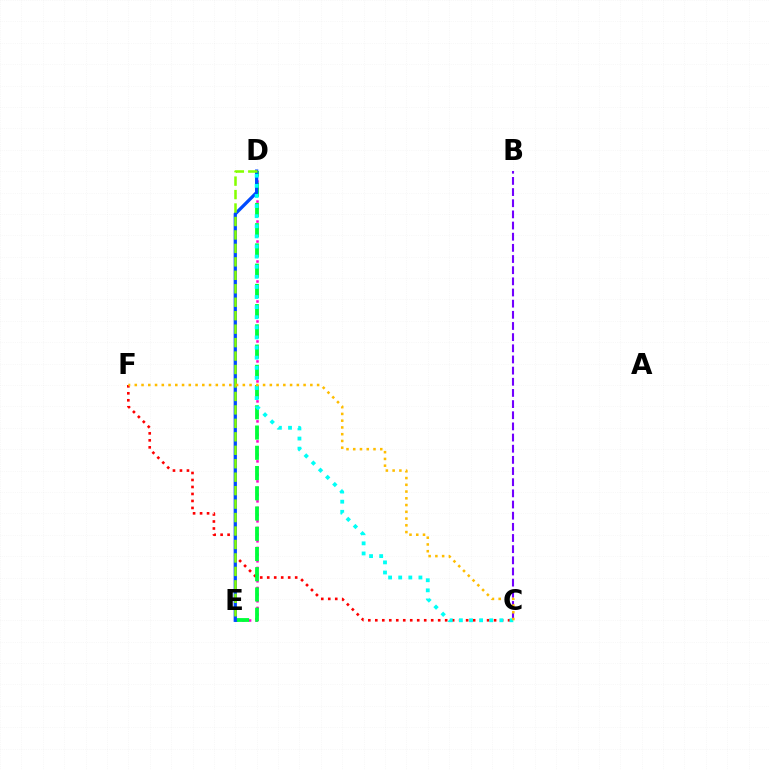{('C', 'F'): [{'color': '#ff0000', 'line_style': 'dotted', 'thickness': 1.9}, {'color': '#ffbd00', 'line_style': 'dotted', 'thickness': 1.83}], ('B', 'C'): [{'color': '#7200ff', 'line_style': 'dashed', 'thickness': 1.52}], ('D', 'E'): [{'color': '#ff00cf', 'line_style': 'dotted', 'thickness': 1.81}, {'color': '#00ff39', 'line_style': 'dashed', 'thickness': 2.75}, {'color': '#004bff', 'line_style': 'solid', 'thickness': 2.36}, {'color': '#84ff00', 'line_style': 'dashed', 'thickness': 1.83}], ('C', 'D'): [{'color': '#00fff6', 'line_style': 'dotted', 'thickness': 2.75}]}